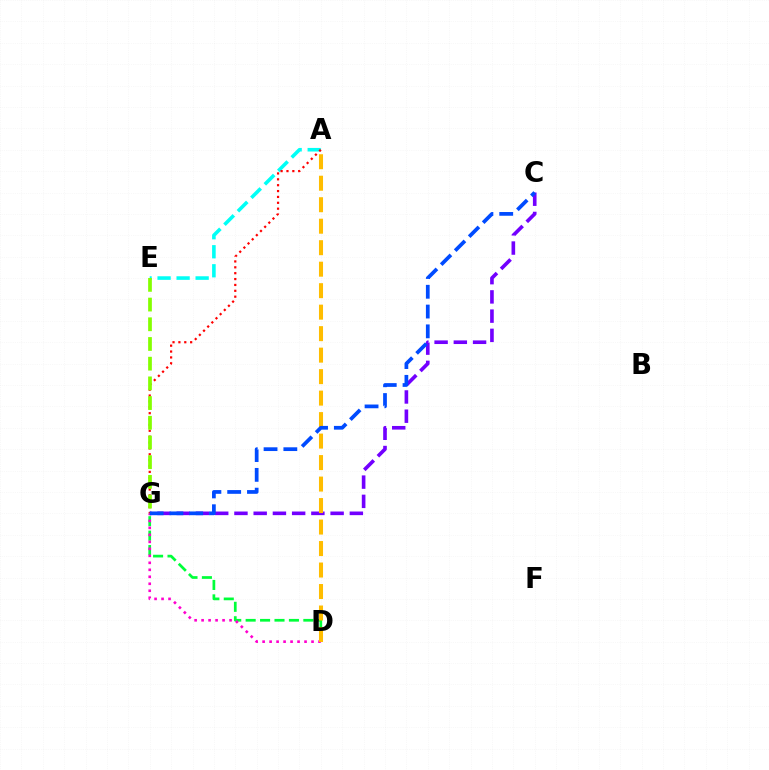{('D', 'G'): [{'color': '#00ff39', 'line_style': 'dashed', 'thickness': 1.96}, {'color': '#ff00cf', 'line_style': 'dotted', 'thickness': 1.9}], ('C', 'G'): [{'color': '#7200ff', 'line_style': 'dashed', 'thickness': 2.61}, {'color': '#004bff', 'line_style': 'dashed', 'thickness': 2.69}], ('A', 'E'): [{'color': '#00fff6', 'line_style': 'dashed', 'thickness': 2.58}], ('A', 'D'): [{'color': '#ffbd00', 'line_style': 'dashed', 'thickness': 2.92}], ('A', 'G'): [{'color': '#ff0000', 'line_style': 'dotted', 'thickness': 1.6}], ('E', 'G'): [{'color': '#84ff00', 'line_style': 'dashed', 'thickness': 2.68}]}